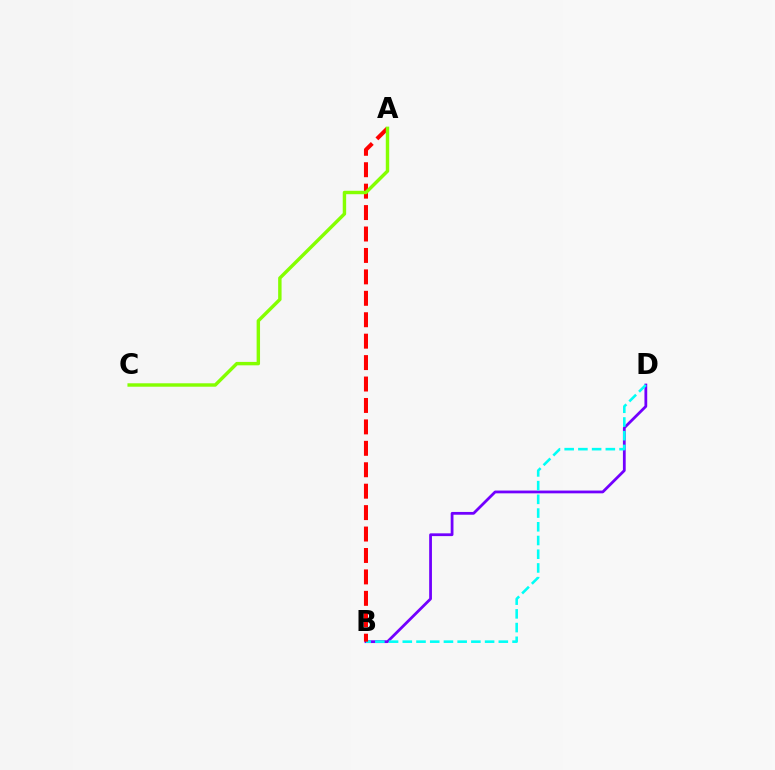{('B', 'D'): [{'color': '#7200ff', 'line_style': 'solid', 'thickness': 2.0}, {'color': '#00fff6', 'line_style': 'dashed', 'thickness': 1.86}], ('A', 'B'): [{'color': '#ff0000', 'line_style': 'dashed', 'thickness': 2.91}], ('A', 'C'): [{'color': '#84ff00', 'line_style': 'solid', 'thickness': 2.46}]}